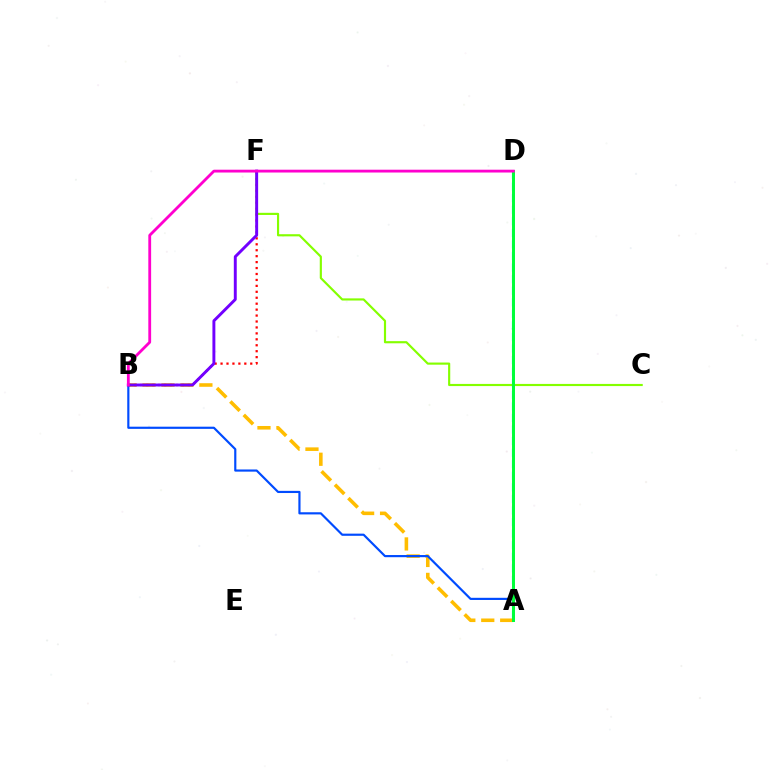{('A', 'B'): [{'color': '#ffbd00', 'line_style': 'dashed', 'thickness': 2.57}, {'color': '#004bff', 'line_style': 'solid', 'thickness': 1.56}], ('B', 'F'): [{'color': '#ff0000', 'line_style': 'dotted', 'thickness': 1.61}, {'color': '#7200ff', 'line_style': 'solid', 'thickness': 2.11}], ('A', 'D'): [{'color': '#00fff6', 'line_style': 'dashed', 'thickness': 1.57}, {'color': '#00ff39', 'line_style': 'solid', 'thickness': 2.14}], ('C', 'F'): [{'color': '#84ff00', 'line_style': 'solid', 'thickness': 1.55}], ('B', 'D'): [{'color': '#ff00cf', 'line_style': 'solid', 'thickness': 2.03}]}